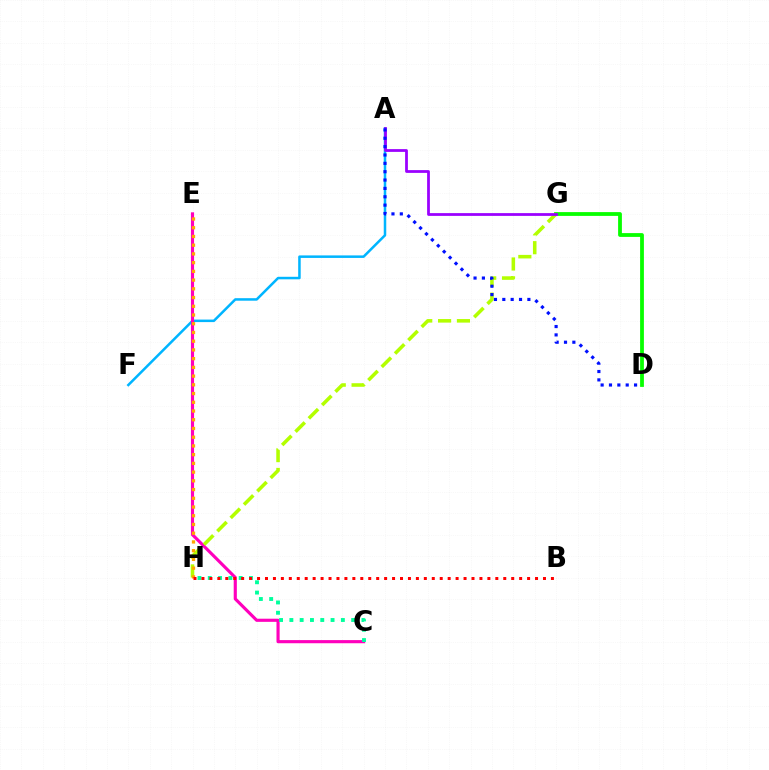{('D', 'G'): [{'color': '#08ff00', 'line_style': 'solid', 'thickness': 2.73}], ('A', 'F'): [{'color': '#00b5ff', 'line_style': 'solid', 'thickness': 1.81}], ('C', 'E'): [{'color': '#ff00bd', 'line_style': 'solid', 'thickness': 2.26}], ('G', 'H'): [{'color': '#b3ff00', 'line_style': 'dashed', 'thickness': 2.56}], ('E', 'H'): [{'color': '#ffa500', 'line_style': 'dotted', 'thickness': 2.37}], ('C', 'H'): [{'color': '#00ff9d', 'line_style': 'dotted', 'thickness': 2.8}], ('B', 'H'): [{'color': '#ff0000', 'line_style': 'dotted', 'thickness': 2.16}], ('A', 'G'): [{'color': '#9b00ff', 'line_style': 'solid', 'thickness': 1.99}], ('A', 'D'): [{'color': '#0010ff', 'line_style': 'dotted', 'thickness': 2.27}]}